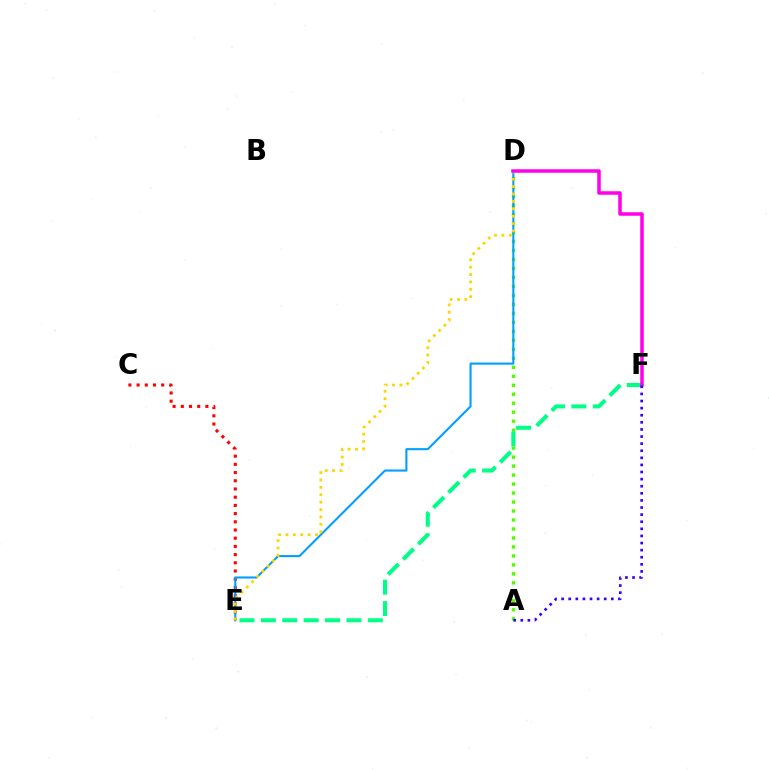{('C', 'E'): [{'color': '#ff0000', 'line_style': 'dotted', 'thickness': 2.23}], ('A', 'D'): [{'color': '#4fff00', 'line_style': 'dotted', 'thickness': 2.44}], ('D', 'E'): [{'color': '#009eff', 'line_style': 'solid', 'thickness': 1.5}, {'color': '#ffd500', 'line_style': 'dotted', 'thickness': 2.01}], ('E', 'F'): [{'color': '#00ff86', 'line_style': 'dashed', 'thickness': 2.91}], ('D', 'F'): [{'color': '#ff00ed', 'line_style': 'solid', 'thickness': 2.53}], ('A', 'F'): [{'color': '#3700ff', 'line_style': 'dotted', 'thickness': 1.93}]}